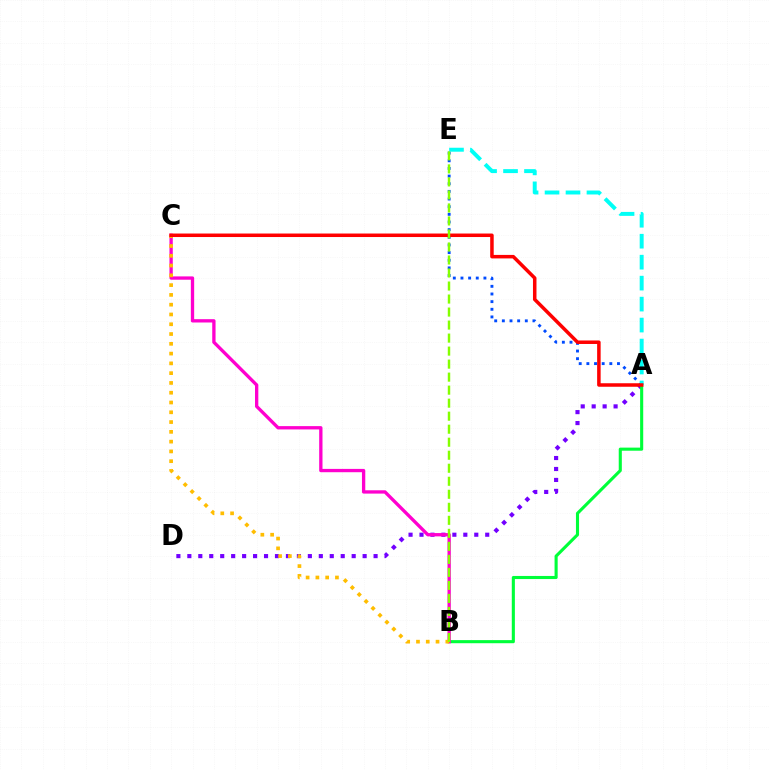{('A', 'D'): [{'color': '#7200ff', 'line_style': 'dotted', 'thickness': 2.98}], ('A', 'E'): [{'color': '#004bff', 'line_style': 'dotted', 'thickness': 2.08}, {'color': '#00fff6', 'line_style': 'dashed', 'thickness': 2.85}], ('A', 'B'): [{'color': '#00ff39', 'line_style': 'solid', 'thickness': 2.23}], ('B', 'C'): [{'color': '#ff00cf', 'line_style': 'solid', 'thickness': 2.39}, {'color': '#ffbd00', 'line_style': 'dotted', 'thickness': 2.66}], ('A', 'C'): [{'color': '#ff0000', 'line_style': 'solid', 'thickness': 2.53}], ('B', 'E'): [{'color': '#84ff00', 'line_style': 'dashed', 'thickness': 1.77}]}